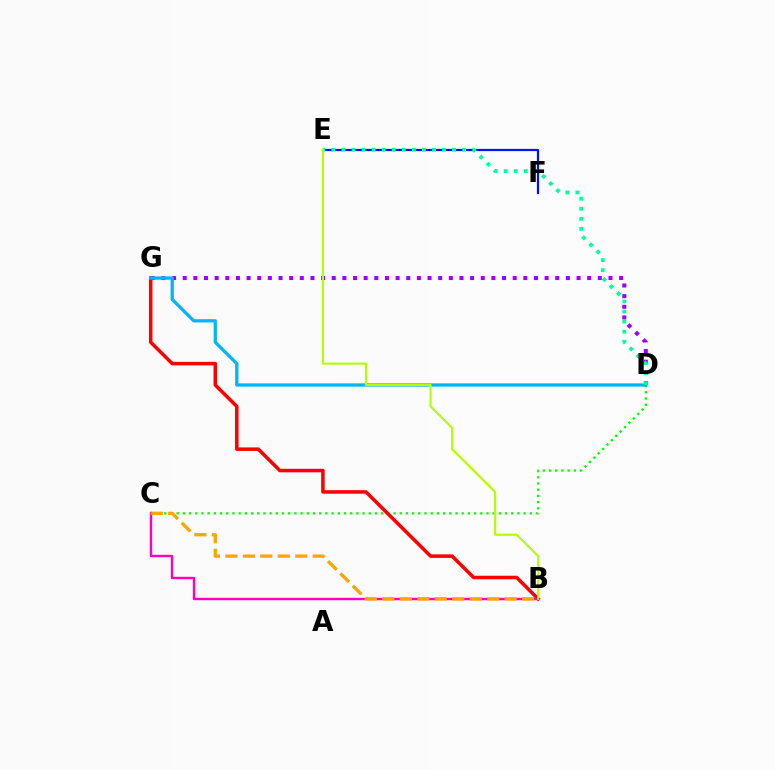{('E', 'F'): [{'color': '#0010ff', 'line_style': 'solid', 'thickness': 1.6}], ('C', 'D'): [{'color': '#08ff00', 'line_style': 'dotted', 'thickness': 1.68}], ('B', 'G'): [{'color': '#ff0000', 'line_style': 'solid', 'thickness': 2.54}], ('D', 'G'): [{'color': '#9b00ff', 'line_style': 'dotted', 'thickness': 2.89}, {'color': '#00b5ff', 'line_style': 'solid', 'thickness': 2.34}], ('B', 'C'): [{'color': '#ff00bd', 'line_style': 'solid', 'thickness': 1.73}, {'color': '#ffa500', 'line_style': 'dashed', 'thickness': 2.37}], ('D', 'E'): [{'color': '#00ff9d', 'line_style': 'dotted', 'thickness': 2.73}], ('B', 'E'): [{'color': '#b3ff00', 'line_style': 'solid', 'thickness': 1.54}]}